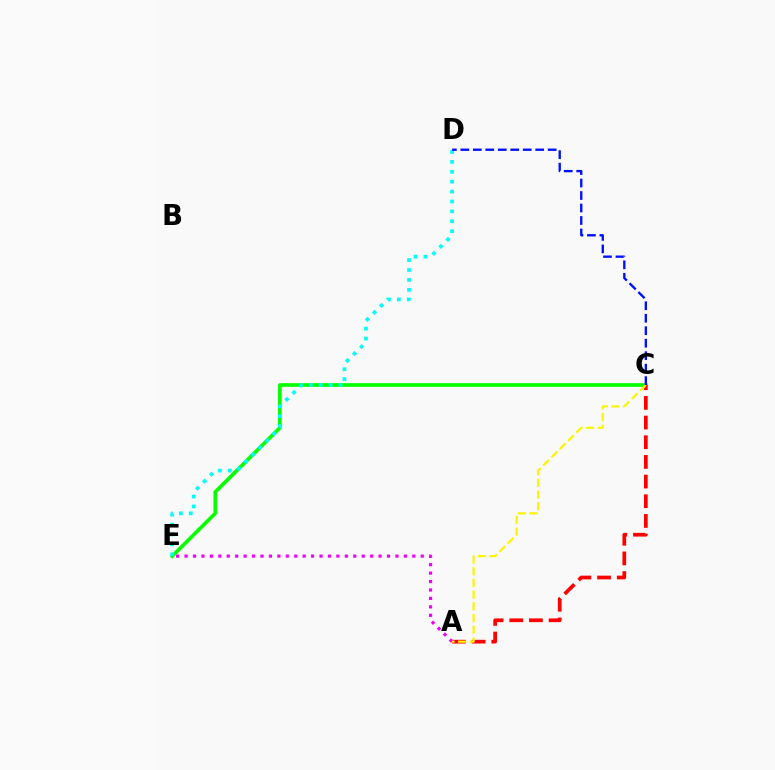{('C', 'E'): [{'color': '#08ff00', 'line_style': 'solid', 'thickness': 2.65}], ('A', 'C'): [{'color': '#ff0000', 'line_style': 'dashed', 'thickness': 2.67}, {'color': '#fcf500', 'line_style': 'dashed', 'thickness': 1.59}], ('D', 'E'): [{'color': '#00fff6', 'line_style': 'dotted', 'thickness': 2.69}], ('A', 'E'): [{'color': '#ee00ff', 'line_style': 'dotted', 'thickness': 2.29}], ('C', 'D'): [{'color': '#0010ff', 'line_style': 'dashed', 'thickness': 1.7}]}